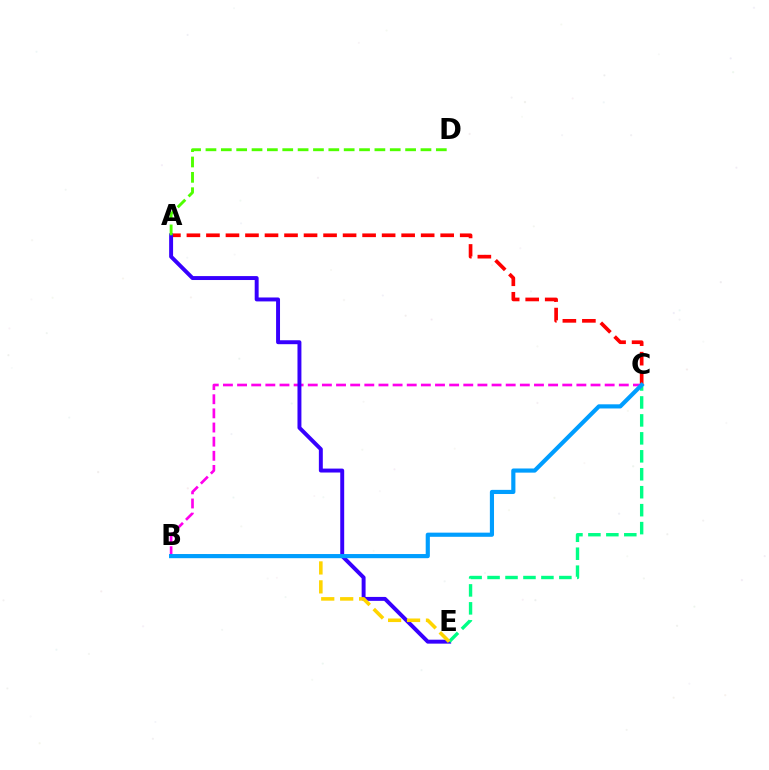{('A', 'C'): [{'color': '#ff0000', 'line_style': 'dashed', 'thickness': 2.65}], ('B', 'C'): [{'color': '#ff00ed', 'line_style': 'dashed', 'thickness': 1.92}, {'color': '#009eff', 'line_style': 'solid', 'thickness': 2.99}], ('A', 'E'): [{'color': '#3700ff', 'line_style': 'solid', 'thickness': 2.84}], ('C', 'E'): [{'color': '#00ff86', 'line_style': 'dashed', 'thickness': 2.44}], ('B', 'E'): [{'color': '#ffd500', 'line_style': 'dashed', 'thickness': 2.57}], ('A', 'D'): [{'color': '#4fff00', 'line_style': 'dashed', 'thickness': 2.09}]}